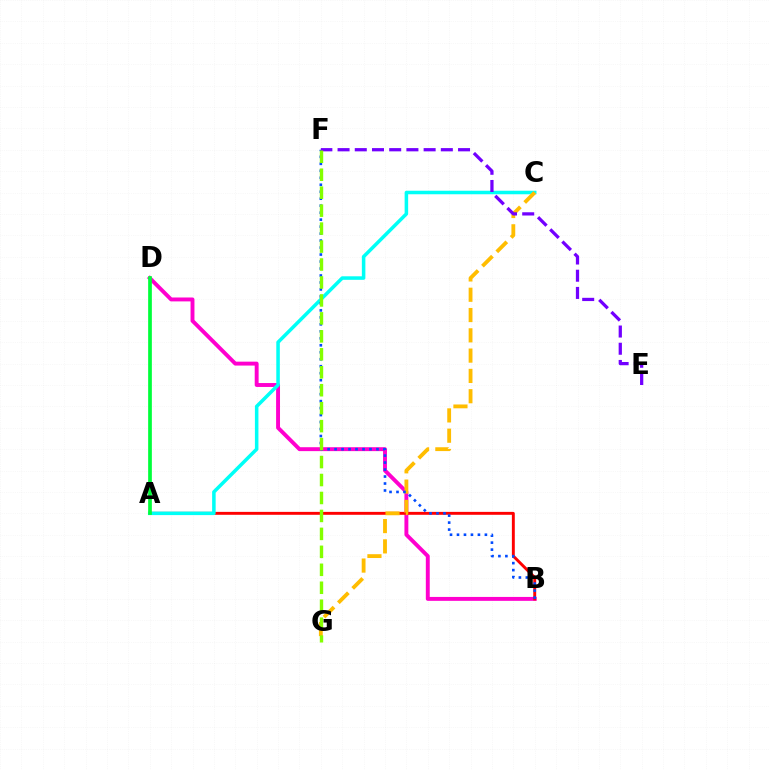{('B', 'D'): [{'color': '#ff00cf', 'line_style': 'solid', 'thickness': 2.82}], ('A', 'B'): [{'color': '#ff0000', 'line_style': 'solid', 'thickness': 2.1}], ('A', 'C'): [{'color': '#00fff6', 'line_style': 'solid', 'thickness': 2.54}], ('C', 'G'): [{'color': '#ffbd00', 'line_style': 'dashed', 'thickness': 2.76}], ('B', 'F'): [{'color': '#004bff', 'line_style': 'dotted', 'thickness': 1.9}], ('E', 'F'): [{'color': '#7200ff', 'line_style': 'dashed', 'thickness': 2.34}], ('A', 'D'): [{'color': '#00ff39', 'line_style': 'solid', 'thickness': 2.67}], ('F', 'G'): [{'color': '#84ff00', 'line_style': 'dashed', 'thickness': 2.44}]}